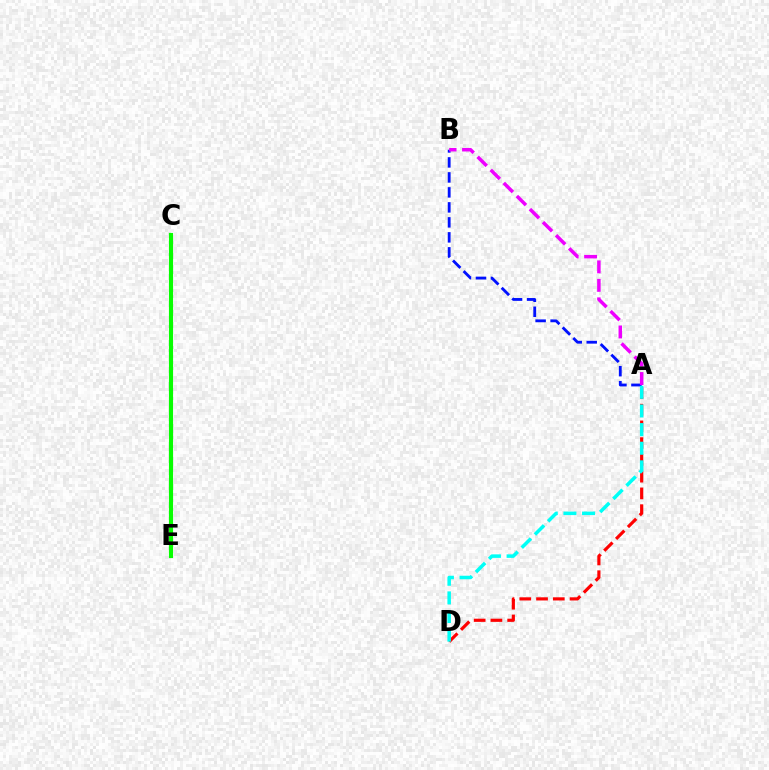{('A', 'B'): [{'color': '#0010ff', 'line_style': 'dashed', 'thickness': 2.04}, {'color': '#ee00ff', 'line_style': 'dashed', 'thickness': 2.51}], ('A', 'D'): [{'color': '#ff0000', 'line_style': 'dashed', 'thickness': 2.28}, {'color': '#00fff6', 'line_style': 'dashed', 'thickness': 2.53}], ('C', 'E'): [{'color': '#fcf500', 'line_style': 'dotted', 'thickness': 2.7}, {'color': '#08ff00', 'line_style': 'solid', 'thickness': 2.97}]}